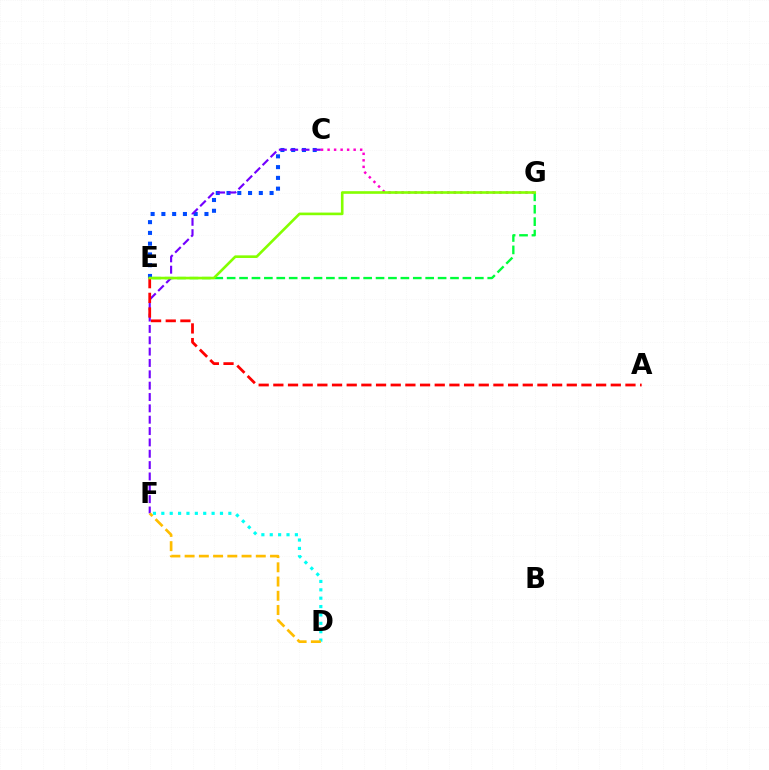{('E', 'G'): [{'color': '#00ff39', 'line_style': 'dashed', 'thickness': 1.69}, {'color': '#84ff00', 'line_style': 'solid', 'thickness': 1.89}], ('C', 'E'): [{'color': '#004bff', 'line_style': 'dotted', 'thickness': 2.93}], ('C', 'F'): [{'color': '#7200ff', 'line_style': 'dashed', 'thickness': 1.54}], ('C', 'G'): [{'color': '#ff00cf', 'line_style': 'dotted', 'thickness': 1.77}], ('A', 'E'): [{'color': '#ff0000', 'line_style': 'dashed', 'thickness': 1.99}], ('D', 'F'): [{'color': '#00fff6', 'line_style': 'dotted', 'thickness': 2.28}, {'color': '#ffbd00', 'line_style': 'dashed', 'thickness': 1.93}]}